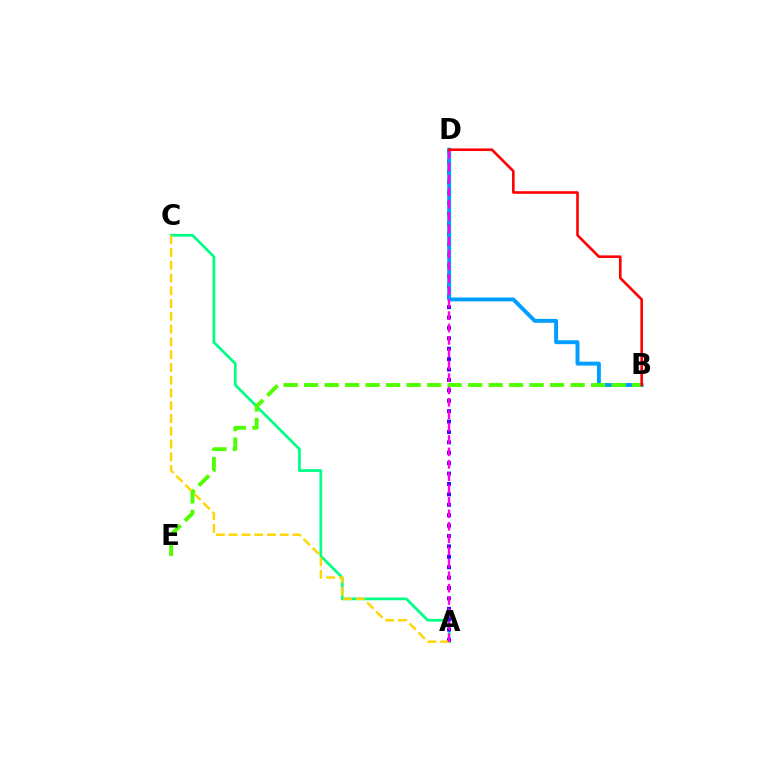{('A', 'C'): [{'color': '#00ff86', 'line_style': 'solid', 'thickness': 1.96}, {'color': '#ffd500', 'line_style': 'dashed', 'thickness': 1.73}], ('A', 'D'): [{'color': '#3700ff', 'line_style': 'dotted', 'thickness': 2.83}, {'color': '#ff00ed', 'line_style': 'dashed', 'thickness': 1.68}], ('B', 'D'): [{'color': '#009eff', 'line_style': 'solid', 'thickness': 2.82}, {'color': '#ff0000', 'line_style': 'solid', 'thickness': 1.88}], ('B', 'E'): [{'color': '#4fff00', 'line_style': 'dashed', 'thickness': 2.78}]}